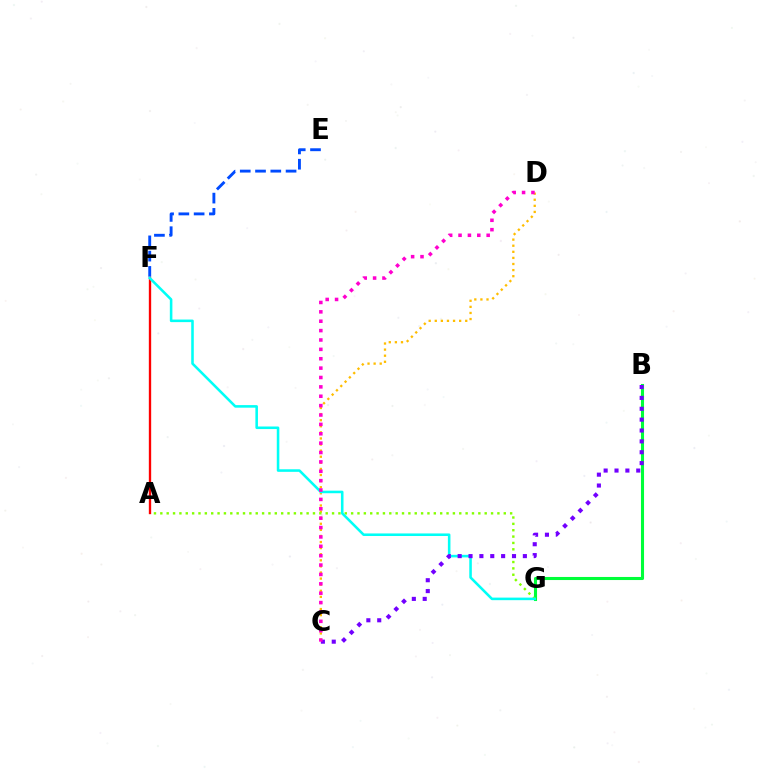{('C', 'D'): [{'color': '#ffbd00', 'line_style': 'dotted', 'thickness': 1.66}, {'color': '#ff00cf', 'line_style': 'dotted', 'thickness': 2.55}], ('B', 'G'): [{'color': '#00ff39', 'line_style': 'solid', 'thickness': 2.22}], ('E', 'F'): [{'color': '#004bff', 'line_style': 'dashed', 'thickness': 2.07}], ('A', 'G'): [{'color': '#84ff00', 'line_style': 'dotted', 'thickness': 1.73}], ('A', 'F'): [{'color': '#ff0000', 'line_style': 'solid', 'thickness': 1.69}], ('F', 'G'): [{'color': '#00fff6', 'line_style': 'solid', 'thickness': 1.85}], ('B', 'C'): [{'color': '#7200ff', 'line_style': 'dotted', 'thickness': 2.95}]}